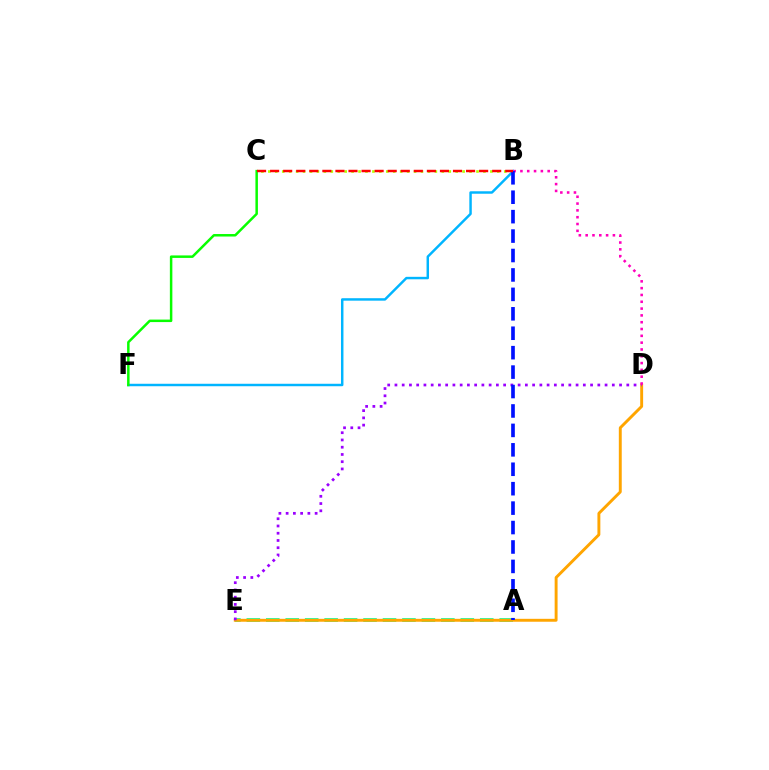{('B', 'C'): [{'color': '#b3ff00', 'line_style': 'dotted', 'thickness': 1.89}, {'color': '#ff0000', 'line_style': 'dashed', 'thickness': 1.77}], ('A', 'E'): [{'color': '#00ff9d', 'line_style': 'dashed', 'thickness': 2.64}], ('D', 'E'): [{'color': '#ffa500', 'line_style': 'solid', 'thickness': 2.1}, {'color': '#9b00ff', 'line_style': 'dotted', 'thickness': 1.97}], ('B', 'F'): [{'color': '#00b5ff', 'line_style': 'solid', 'thickness': 1.77}], ('B', 'D'): [{'color': '#ff00bd', 'line_style': 'dotted', 'thickness': 1.85}], ('C', 'F'): [{'color': '#08ff00', 'line_style': 'solid', 'thickness': 1.8}], ('A', 'B'): [{'color': '#0010ff', 'line_style': 'dashed', 'thickness': 2.64}]}